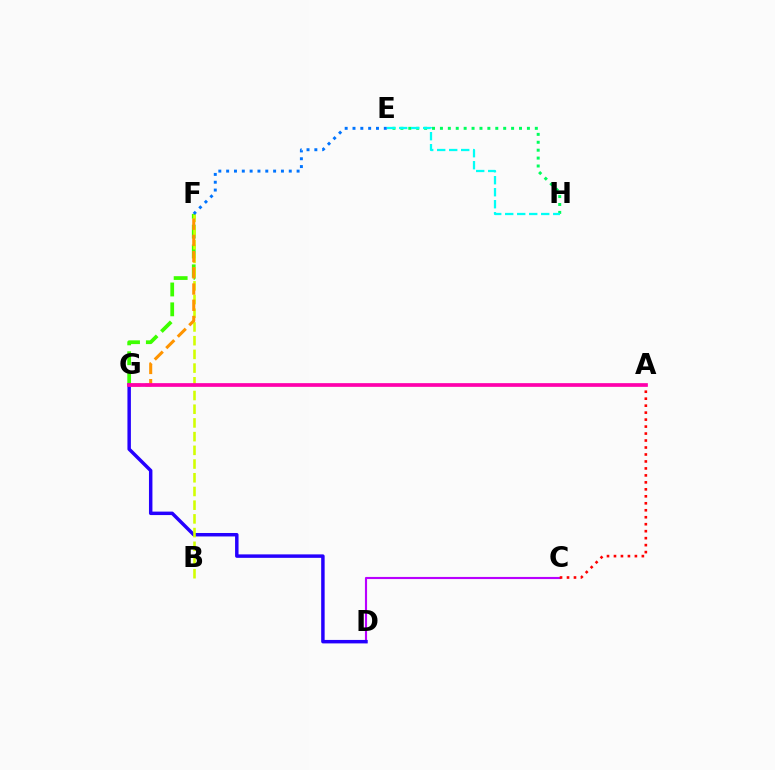{('E', 'H'): [{'color': '#00ff5c', 'line_style': 'dotted', 'thickness': 2.15}, {'color': '#00fff6', 'line_style': 'dashed', 'thickness': 1.63}], ('C', 'D'): [{'color': '#b900ff', 'line_style': 'solid', 'thickness': 1.53}], ('F', 'G'): [{'color': '#3dff00', 'line_style': 'dashed', 'thickness': 2.7}, {'color': '#ff9400', 'line_style': 'dashed', 'thickness': 2.2}], ('D', 'G'): [{'color': '#2500ff', 'line_style': 'solid', 'thickness': 2.49}], ('A', 'C'): [{'color': '#ff0000', 'line_style': 'dotted', 'thickness': 1.89}], ('B', 'F'): [{'color': '#d1ff00', 'line_style': 'dashed', 'thickness': 1.86}], ('E', 'F'): [{'color': '#0074ff', 'line_style': 'dotted', 'thickness': 2.13}], ('A', 'G'): [{'color': '#ff00ac', 'line_style': 'solid', 'thickness': 2.67}]}